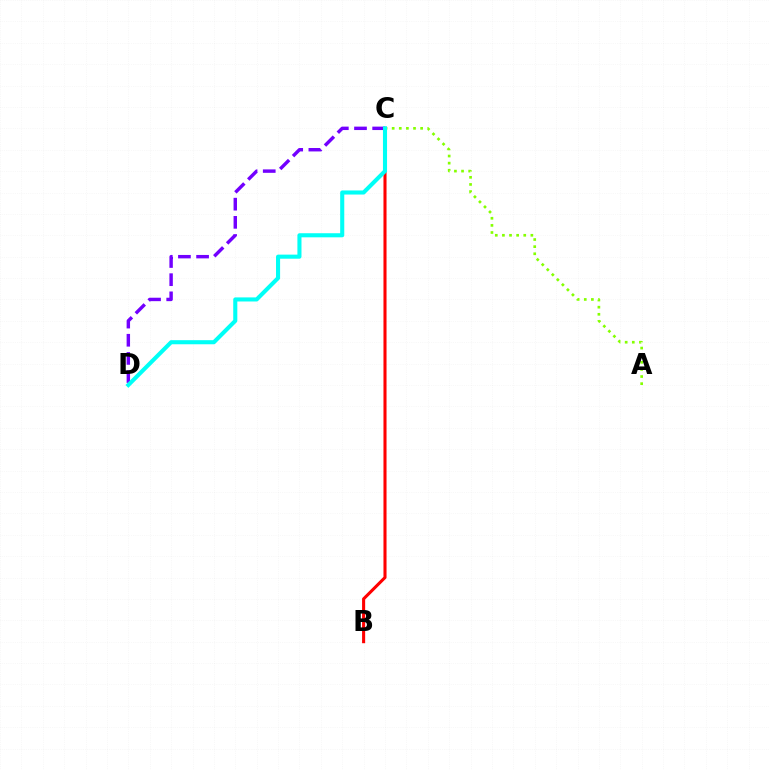{('A', 'C'): [{'color': '#84ff00', 'line_style': 'dotted', 'thickness': 1.93}], ('B', 'C'): [{'color': '#ff0000', 'line_style': 'solid', 'thickness': 2.21}], ('C', 'D'): [{'color': '#7200ff', 'line_style': 'dashed', 'thickness': 2.47}, {'color': '#00fff6', 'line_style': 'solid', 'thickness': 2.94}]}